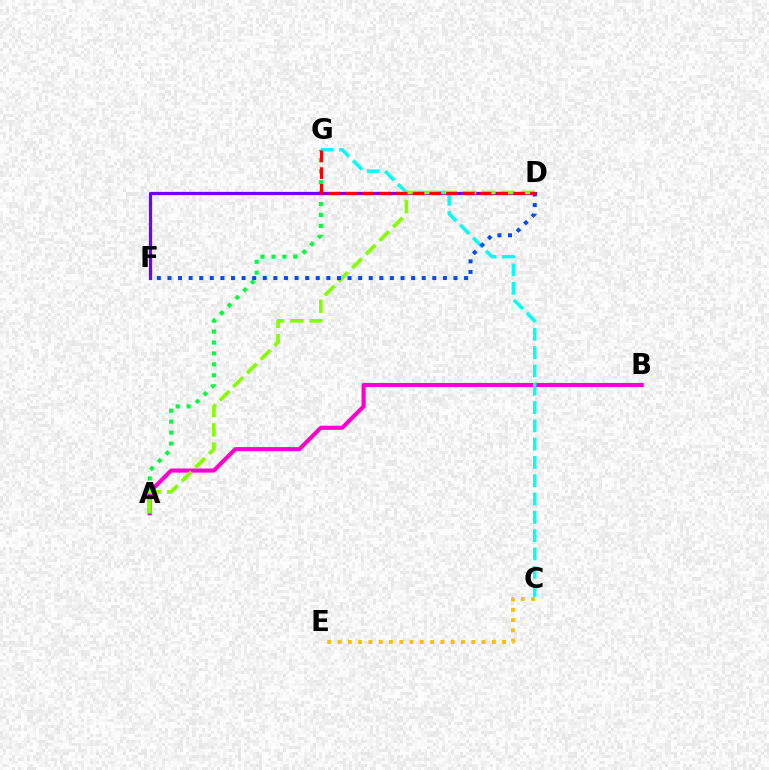{('A', 'B'): [{'color': '#ff00cf', 'line_style': 'solid', 'thickness': 2.95}], ('A', 'G'): [{'color': '#00ff39', 'line_style': 'dotted', 'thickness': 2.97}], ('D', 'F'): [{'color': '#7200ff', 'line_style': 'solid', 'thickness': 2.33}, {'color': '#004bff', 'line_style': 'dotted', 'thickness': 2.88}], ('C', 'G'): [{'color': '#00fff6', 'line_style': 'dashed', 'thickness': 2.49}], ('A', 'D'): [{'color': '#84ff00', 'line_style': 'dashed', 'thickness': 2.62}], ('D', 'G'): [{'color': '#ff0000', 'line_style': 'dashed', 'thickness': 2.28}], ('C', 'E'): [{'color': '#ffbd00', 'line_style': 'dotted', 'thickness': 2.79}]}